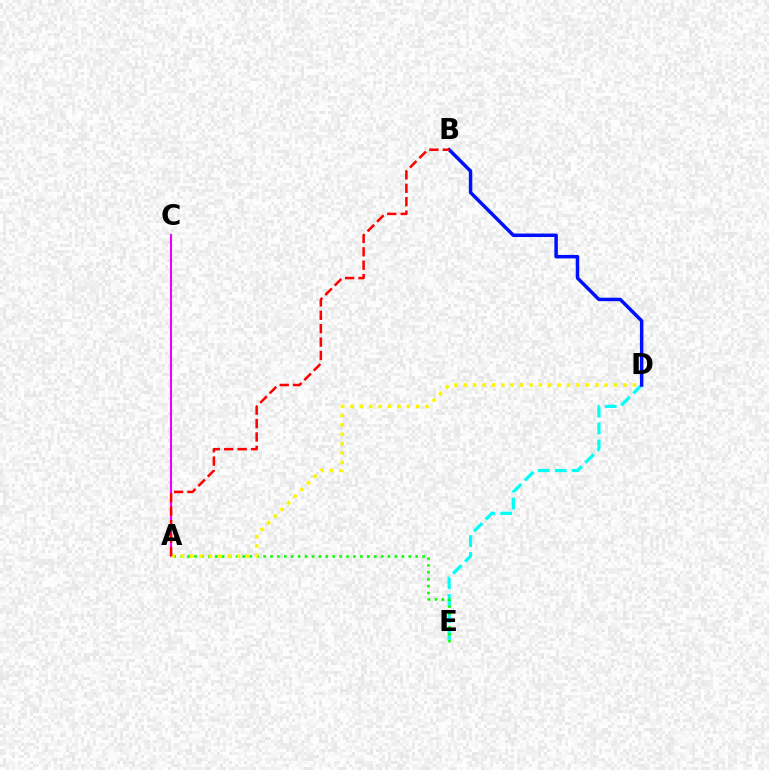{('D', 'E'): [{'color': '#00fff6', 'line_style': 'dashed', 'thickness': 2.3}], ('A', 'E'): [{'color': '#08ff00', 'line_style': 'dotted', 'thickness': 1.88}], ('A', 'C'): [{'color': '#ee00ff', 'line_style': 'solid', 'thickness': 1.5}], ('B', 'D'): [{'color': '#0010ff', 'line_style': 'solid', 'thickness': 2.51}], ('A', 'D'): [{'color': '#fcf500', 'line_style': 'dotted', 'thickness': 2.55}], ('A', 'B'): [{'color': '#ff0000', 'line_style': 'dashed', 'thickness': 1.82}]}